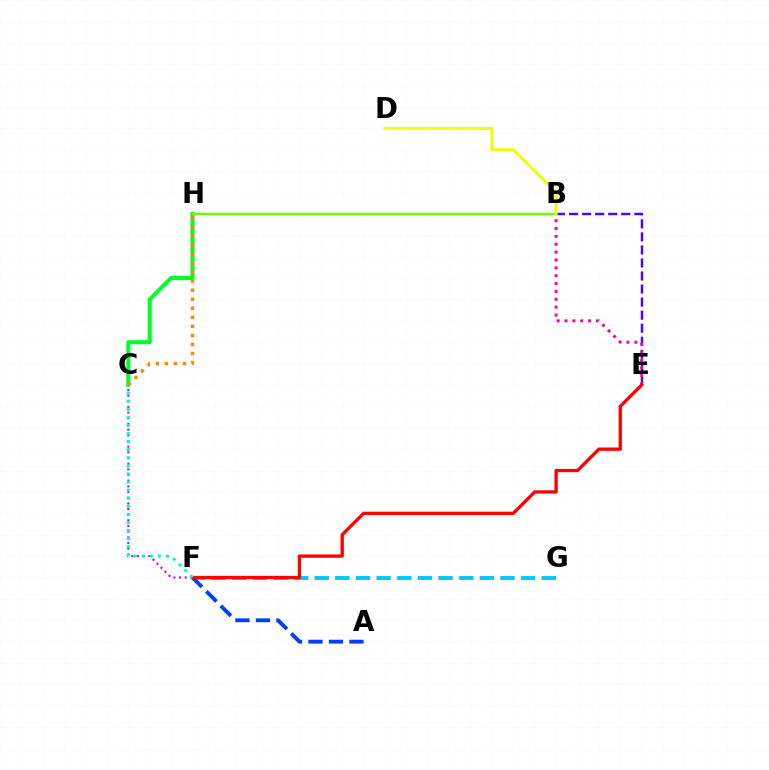{('C', 'F'): [{'color': '#d600ff', 'line_style': 'dotted', 'thickness': 1.54}, {'color': '#00ffaf', 'line_style': 'dotted', 'thickness': 2.2}], ('B', 'E'): [{'color': '#4f00ff', 'line_style': 'dashed', 'thickness': 1.77}, {'color': '#ff00a0', 'line_style': 'dotted', 'thickness': 2.14}], ('C', 'H'): [{'color': '#00ff27', 'line_style': 'solid', 'thickness': 2.91}, {'color': '#ff8800', 'line_style': 'dotted', 'thickness': 2.46}], ('B', 'H'): [{'color': '#66ff00', 'line_style': 'solid', 'thickness': 1.72}], ('F', 'G'): [{'color': '#00c7ff', 'line_style': 'dashed', 'thickness': 2.8}], ('B', 'D'): [{'color': '#eeff00', 'line_style': 'solid', 'thickness': 2.07}], ('A', 'F'): [{'color': '#003fff', 'line_style': 'dashed', 'thickness': 2.78}], ('E', 'F'): [{'color': '#ff0000', 'line_style': 'solid', 'thickness': 2.36}]}